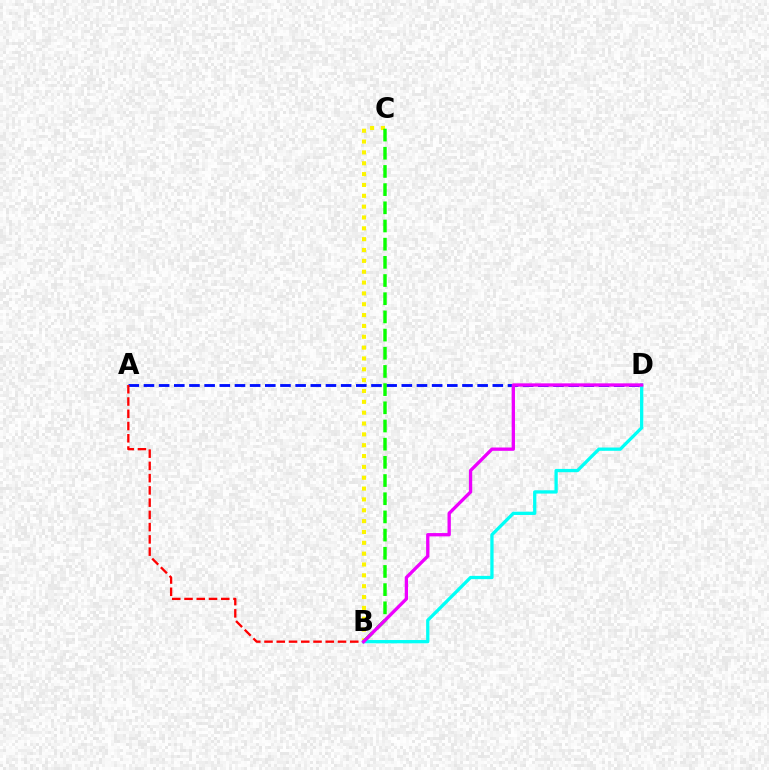{('A', 'D'): [{'color': '#0010ff', 'line_style': 'dashed', 'thickness': 2.06}], ('B', 'C'): [{'color': '#fcf500', 'line_style': 'dotted', 'thickness': 2.95}, {'color': '#08ff00', 'line_style': 'dashed', 'thickness': 2.47}], ('A', 'B'): [{'color': '#ff0000', 'line_style': 'dashed', 'thickness': 1.66}], ('B', 'D'): [{'color': '#00fff6', 'line_style': 'solid', 'thickness': 2.36}, {'color': '#ee00ff', 'line_style': 'solid', 'thickness': 2.38}]}